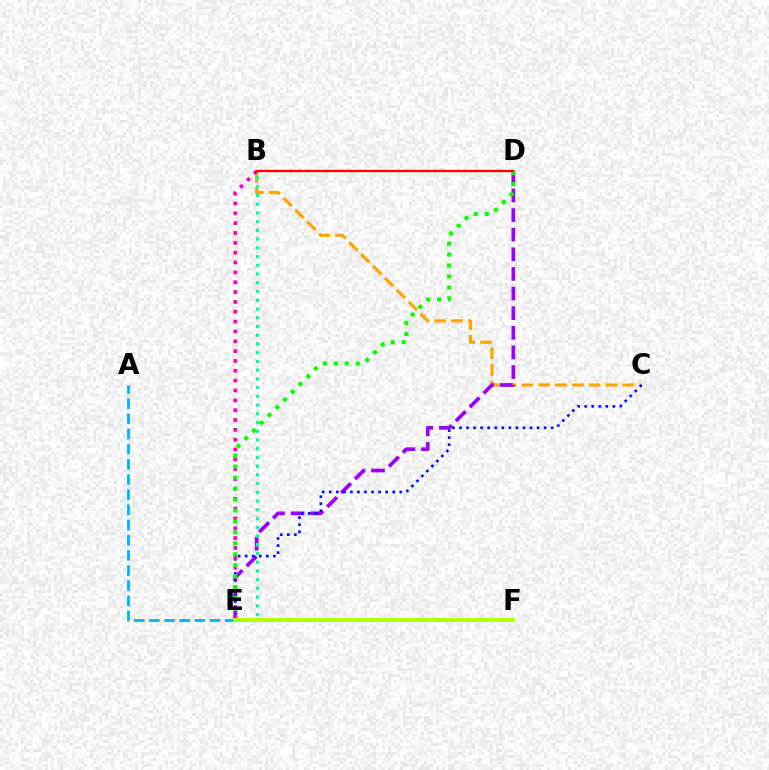{('B', 'C'): [{'color': '#ffa500', 'line_style': 'dashed', 'thickness': 2.28}], ('D', 'E'): [{'color': '#9b00ff', 'line_style': 'dashed', 'thickness': 2.67}, {'color': '#08ff00', 'line_style': 'dotted', 'thickness': 2.98}], ('C', 'E'): [{'color': '#0010ff', 'line_style': 'dotted', 'thickness': 1.92}], ('B', 'E'): [{'color': '#ff00bd', 'line_style': 'dotted', 'thickness': 2.67}, {'color': '#00ff9d', 'line_style': 'dotted', 'thickness': 2.37}], ('A', 'E'): [{'color': '#00b5ff', 'line_style': 'dashed', 'thickness': 2.06}], ('B', 'D'): [{'color': '#ff0000', 'line_style': 'solid', 'thickness': 1.67}], ('E', 'F'): [{'color': '#b3ff00', 'line_style': 'solid', 'thickness': 2.83}]}